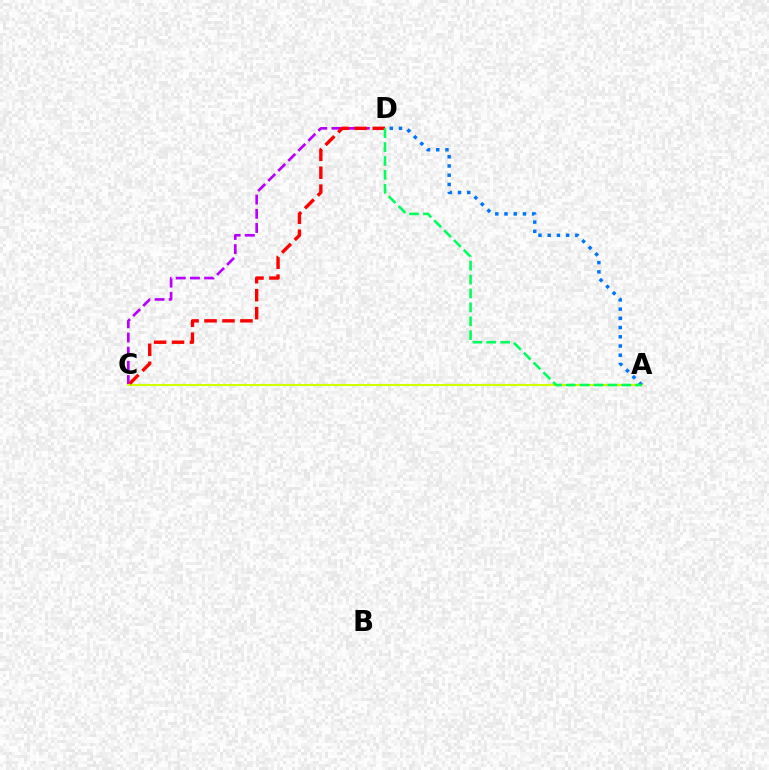{('C', 'D'): [{'color': '#b900ff', 'line_style': 'dashed', 'thickness': 1.93}, {'color': '#ff0000', 'line_style': 'dashed', 'thickness': 2.44}], ('A', 'C'): [{'color': '#d1ff00', 'line_style': 'solid', 'thickness': 1.51}], ('A', 'D'): [{'color': '#0074ff', 'line_style': 'dotted', 'thickness': 2.51}, {'color': '#00ff5c', 'line_style': 'dashed', 'thickness': 1.89}]}